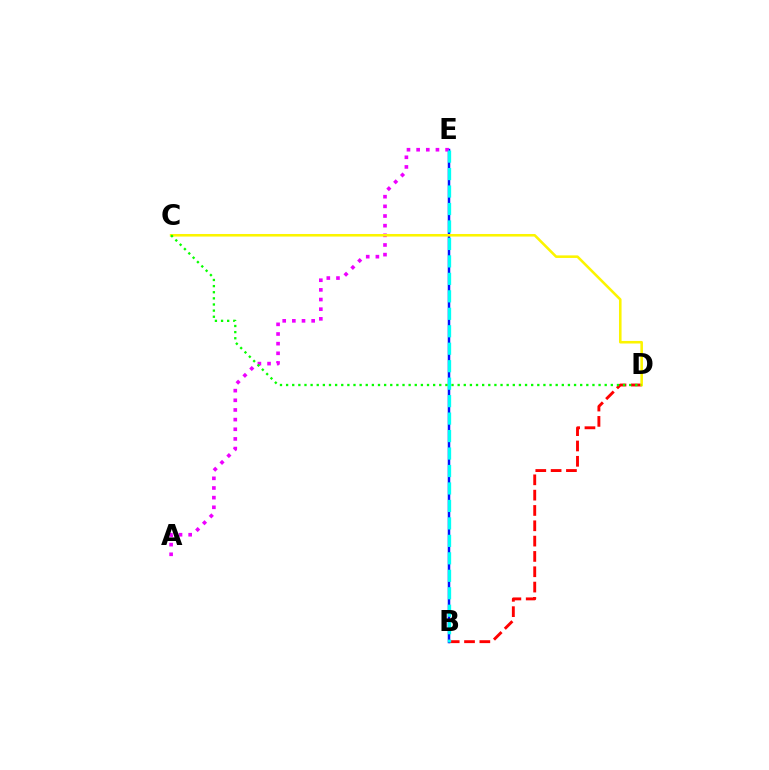{('B', 'D'): [{'color': '#ff0000', 'line_style': 'dashed', 'thickness': 2.08}], ('B', 'E'): [{'color': '#0010ff', 'line_style': 'solid', 'thickness': 1.8}, {'color': '#00fff6', 'line_style': 'dashed', 'thickness': 2.37}], ('A', 'E'): [{'color': '#ee00ff', 'line_style': 'dotted', 'thickness': 2.62}], ('C', 'D'): [{'color': '#fcf500', 'line_style': 'solid', 'thickness': 1.85}, {'color': '#08ff00', 'line_style': 'dotted', 'thickness': 1.66}]}